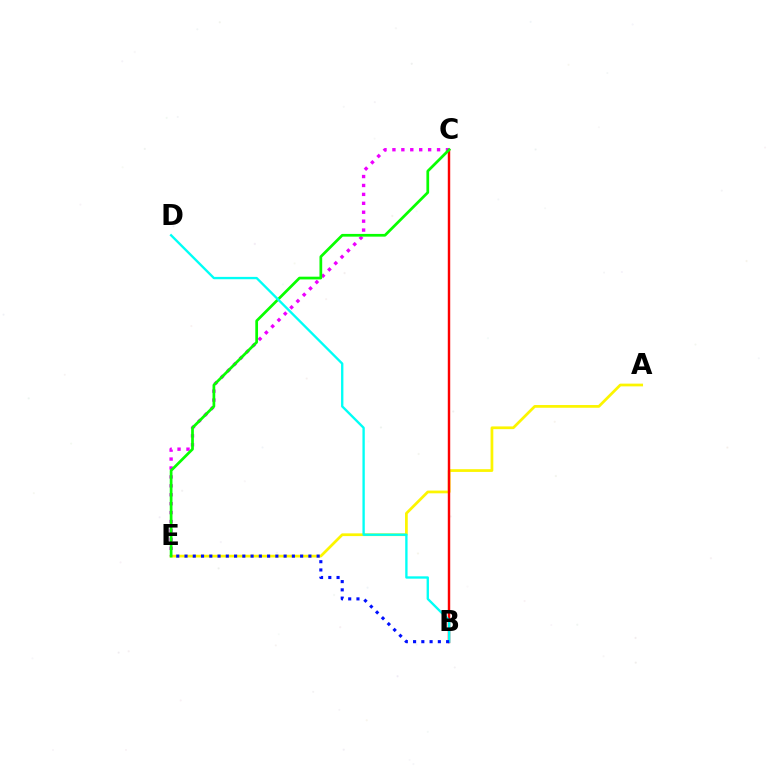{('A', 'E'): [{'color': '#fcf500', 'line_style': 'solid', 'thickness': 1.97}], ('B', 'C'): [{'color': '#ff0000', 'line_style': 'solid', 'thickness': 1.75}], ('C', 'E'): [{'color': '#ee00ff', 'line_style': 'dotted', 'thickness': 2.42}, {'color': '#08ff00', 'line_style': 'solid', 'thickness': 1.97}], ('B', 'D'): [{'color': '#00fff6', 'line_style': 'solid', 'thickness': 1.69}], ('B', 'E'): [{'color': '#0010ff', 'line_style': 'dotted', 'thickness': 2.24}]}